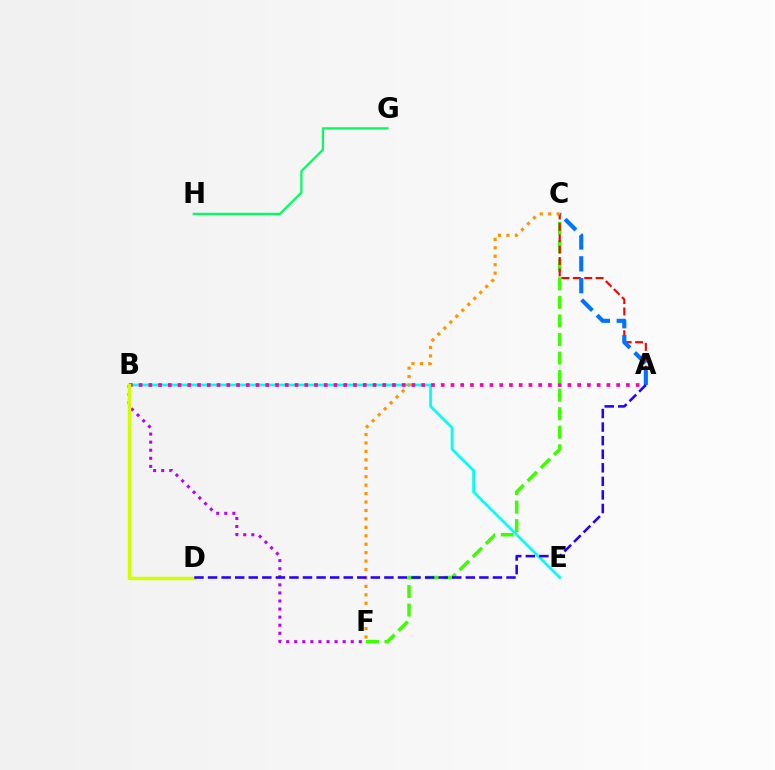{('B', 'E'): [{'color': '#00fff6', 'line_style': 'solid', 'thickness': 1.99}], ('A', 'B'): [{'color': '#ff00ac', 'line_style': 'dotted', 'thickness': 2.65}], ('C', 'F'): [{'color': '#3dff00', 'line_style': 'dashed', 'thickness': 2.52}, {'color': '#ff9400', 'line_style': 'dotted', 'thickness': 2.29}], ('B', 'F'): [{'color': '#b900ff', 'line_style': 'dotted', 'thickness': 2.19}], ('A', 'C'): [{'color': '#ff0000', 'line_style': 'dashed', 'thickness': 1.55}, {'color': '#0074ff', 'line_style': 'dashed', 'thickness': 2.97}], ('G', 'H'): [{'color': '#00ff5c', 'line_style': 'solid', 'thickness': 1.6}], ('B', 'D'): [{'color': '#d1ff00', 'line_style': 'solid', 'thickness': 2.5}], ('A', 'D'): [{'color': '#2500ff', 'line_style': 'dashed', 'thickness': 1.84}]}